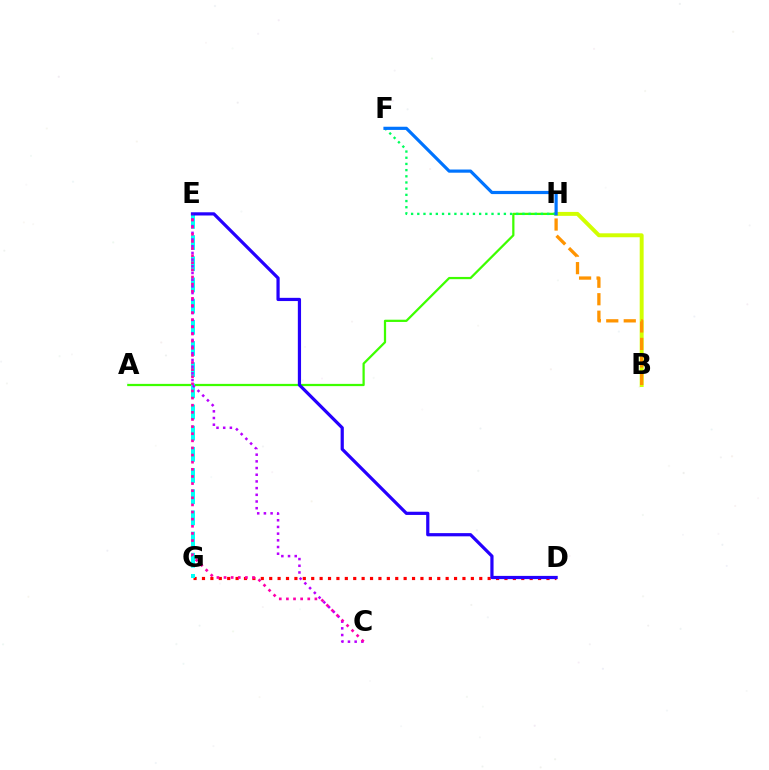{('A', 'H'): [{'color': '#3dff00', 'line_style': 'solid', 'thickness': 1.62}], ('D', 'G'): [{'color': '#ff0000', 'line_style': 'dotted', 'thickness': 2.28}], ('E', 'G'): [{'color': '#00fff6', 'line_style': 'dashed', 'thickness': 2.88}], ('B', 'H'): [{'color': '#d1ff00', 'line_style': 'solid', 'thickness': 2.84}, {'color': '#ff9400', 'line_style': 'dashed', 'thickness': 2.38}], ('C', 'E'): [{'color': '#b900ff', 'line_style': 'dotted', 'thickness': 1.82}, {'color': '#ff00ac', 'line_style': 'dotted', 'thickness': 1.94}], ('F', 'H'): [{'color': '#00ff5c', 'line_style': 'dotted', 'thickness': 1.68}, {'color': '#0074ff', 'line_style': 'solid', 'thickness': 2.29}], ('D', 'E'): [{'color': '#2500ff', 'line_style': 'solid', 'thickness': 2.31}]}